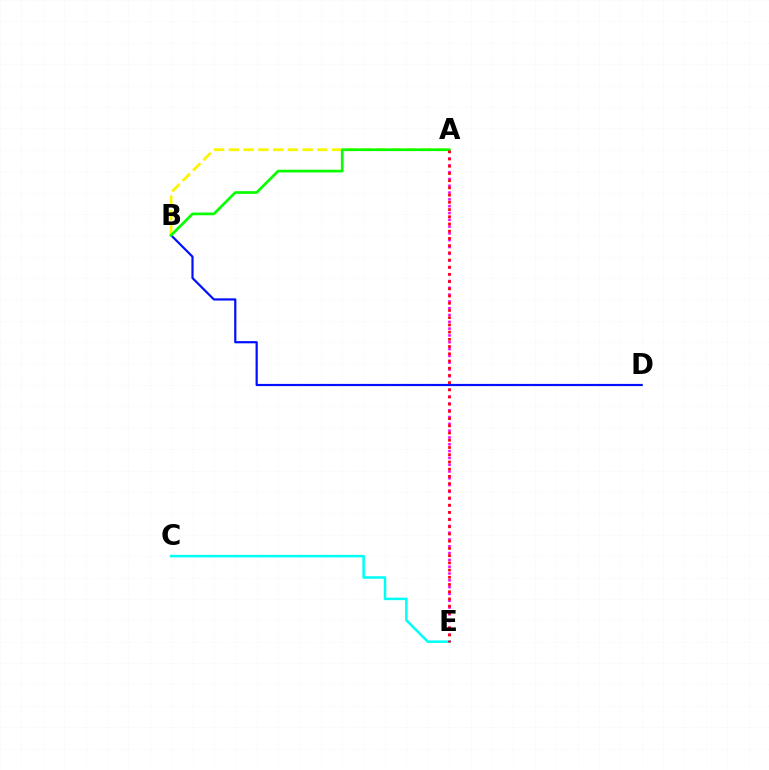{('A', 'E'): [{'color': '#ee00ff', 'line_style': 'dotted', 'thickness': 1.85}, {'color': '#ff0000', 'line_style': 'dotted', 'thickness': 1.96}], ('B', 'D'): [{'color': '#0010ff', 'line_style': 'solid', 'thickness': 1.58}], ('C', 'E'): [{'color': '#00fff6', 'line_style': 'solid', 'thickness': 1.81}], ('A', 'B'): [{'color': '#fcf500', 'line_style': 'dashed', 'thickness': 2.01}, {'color': '#08ff00', 'line_style': 'solid', 'thickness': 1.95}]}